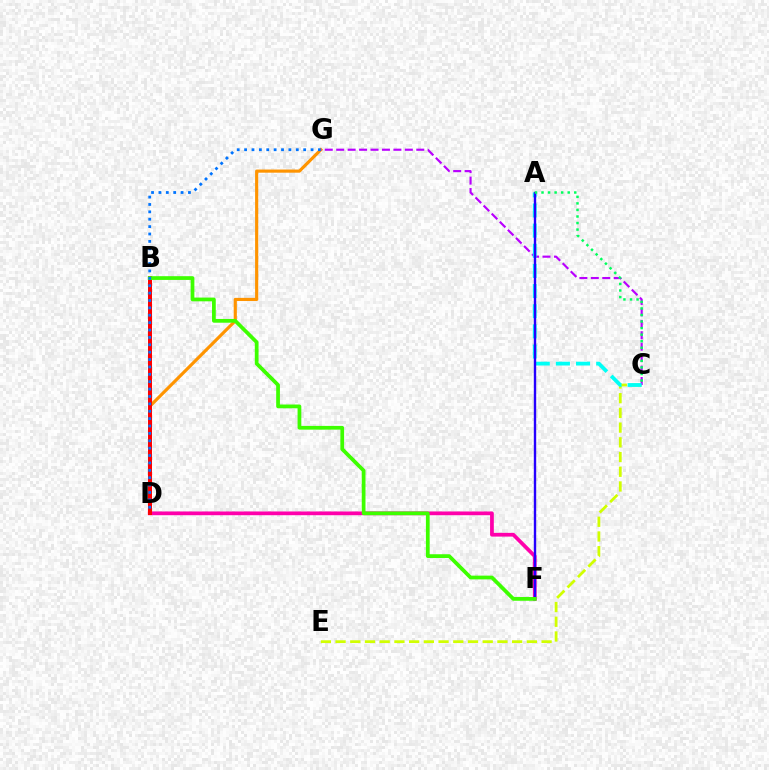{('C', 'E'): [{'color': '#d1ff00', 'line_style': 'dashed', 'thickness': 2.0}], ('D', 'G'): [{'color': '#ff9400', 'line_style': 'solid', 'thickness': 2.27}, {'color': '#0074ff', 'line_style': 'dotted', 'thickness': 2.01}], ('C', 'G'): [{'color': '#b900ff', 'line_style': 'dashed', 'thickness': 1.55}], ('D', 'F'): [{'color': '#ff00ac', 'line_style': 'solid', 'thickness': 2.7}], ('A', 'C'): [{'color': '#00fff6', 'line_style': 'dashed', 'thickness': 2.74}, {'color': '#00ff5c', 'line_style': 'dotted', 'thickness': 1.78}], ('B', 'D'): [{'color': '#ff0000', 'line_style': 'solid', 'thickness': 2.88}], ('A', 'F'): [{'color': '#2500ff', 'line_style': 'solid', 'thickness': 1.72}], ('B', 'F'): [{'color': '#3dff00', 'line_style': 'solid', 'thickness': 2.7}]}